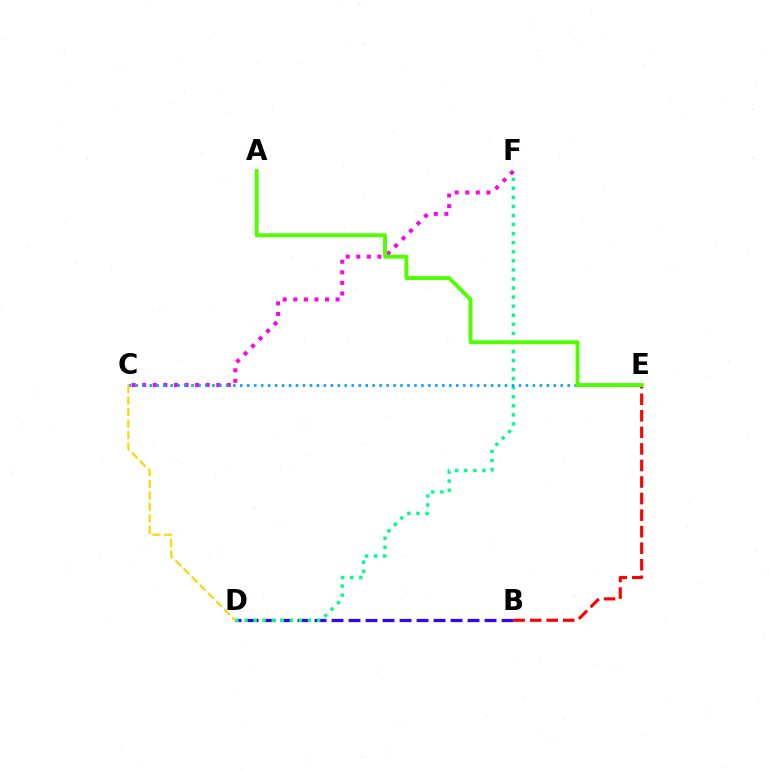{('B', 'D'): [{'color': '#3700ff', 'line_style': 'dashed', 'thickness': 2.31}], ('B', 'E'): [{'color': '#ff0000', 'line_style': 'dashed', 'thickness': 2.25}], ('D', 'F'): [{'color': '#00ff86', 'line_style': 'dotted', 'thickness': 2.46}], ('C', 'F'): [{'color': '#ff00ed', 'line_style': 'dotted', 'thickness': 2.87}], ('C', 'E'): [{'color': '#009eff', 'line_style': 'dotted', 'thickness': 1.89}], ('A', 'E'): [{'color': '#4fff00', 'line_style': 'solid', 'thickness': 2.81}], ('C', 'D'): [{'color': '#ffd500', 'line_style': 'dashed', 'thickness': 1.57}]}